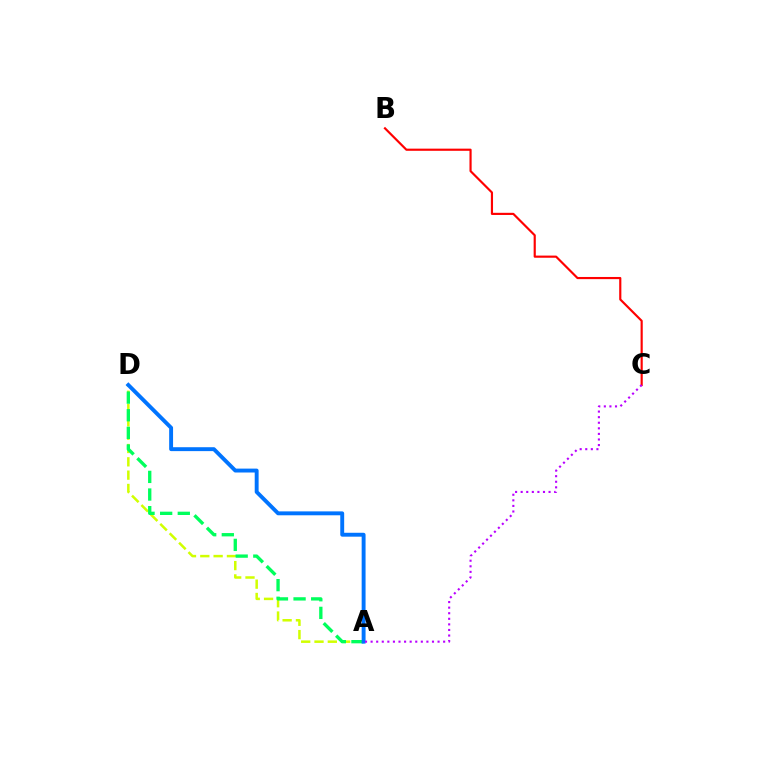{('A', 'D'): [{'color': '#d1ff00', 'line_style': 'dashed', 'thickness': 1.81}, {'color': '#00ff5c', 'line_style': 'dashed', 'thickness': 2.39}, {'color': '#0074ff', 'line_style': 'solid', 'thickness': 2.81}], ('B', 'C'): [{'color': '#ff0000', 'line_style': 'solid', 'thickness': 1.56}], ('A', 'C'): [{'color': '#b900ff', 'line_style': 'dotted', 'thickness': 1.52}]}